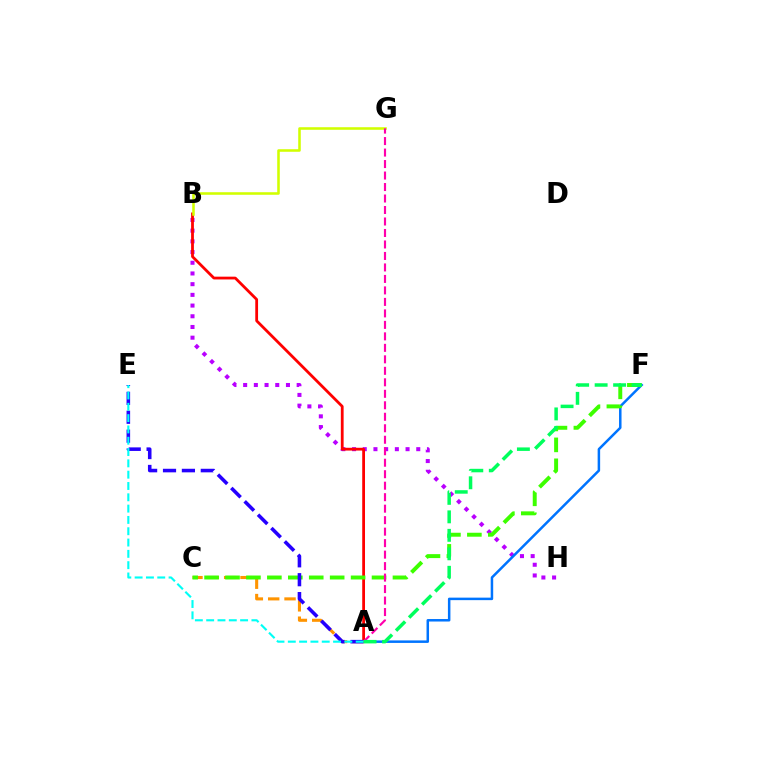{('B', 'H'): [{'color': '#b900ff', 'line_style': 'dotted', 'thickness': 2.91}], ('A', 'B'): [{'color': '#ff0000', 'line_style': 'solid', 'thickness': 2.01}], ('A', 'F'): [{'color': '#0074ff', 'line_style': 'solid', 'thickness': 1.8}, {'color': '#00ff5c', 'line_style': 'dashed', 'thickness': 2.51}], ('B', 'G'): [{'color': '#d1ff00', 'line_style': 'solid', 'thickness': 1.84}], ('A', 'C'): [{'color': '#ff9400', 'line_style': 'dashed', 'thickness': 2.22}], ('C', 'F'): [{'color': '#3dff00', 'line_style': 'dashed', 'thickness': 2.84}], ('A', 'E'): [{'color': '#2500ff', 'line_style': 'dashed', 'thickness': 2.57}, {'color': '#00fff6', 'line_style': 'dashed', 'thickness': 1.54}], ('A', 'G'): [{'color': '#ff00ac', 'line_style': 'dashed', 'thickness': 1.56}]}